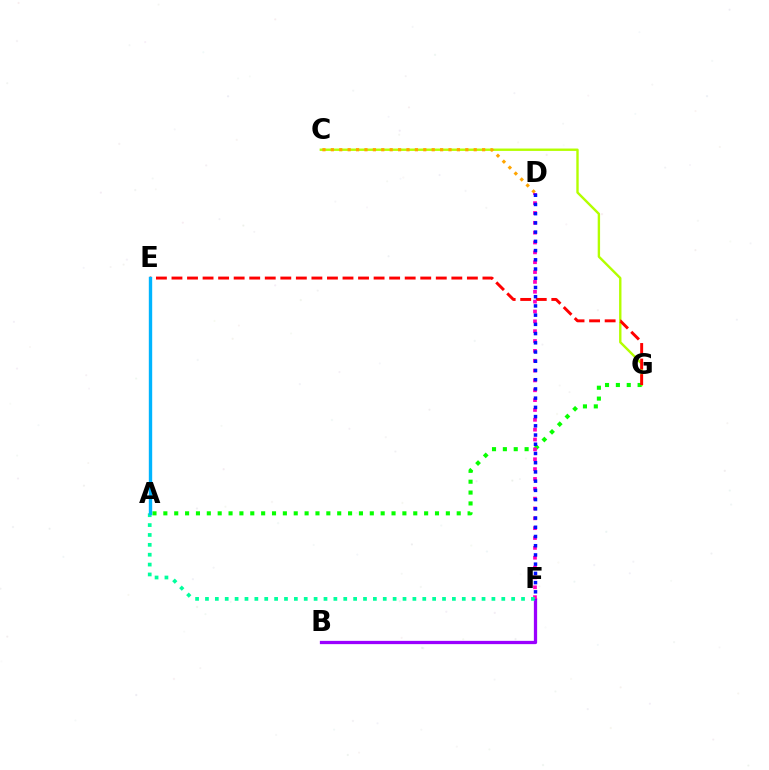{('C', 'G'): [{'color': '#b3ff00', 'line_style': 'solid', 'thickness': 1.72}], ('A', 'G'): [{'color': '#08ff00', 'line_style': 'dotted', 'thickness': 2.95}], ('C', 'D'): [{'color': '#ffa500', 'line_style': 'dotted', 'thickness': 2.28}], ('B', 'F'): [{'color': '#9b00ff', 'line_style': 'solid', 'thickness': 2.35}], ('E', 'G'): [{'color': '#ff0000', 'line_style': 'dashed', 'thickness': 2.11}], ('D', 'F'): [{'color': '#ff00bd', 'line_style': 'dotted', 'thickness': 2.68}, {'color': '#0010ff', 'line_style': 'dotted', 'thickness': 2.51}], ('A', 'F'): [{'color': '#00ff9d', 'line_style': 'dotted', 'thickness': 2.68}], ('A', 'E'): [{'color': '#00b5ff', 'line_style': 'solid', 'thickness': 2.43}]}